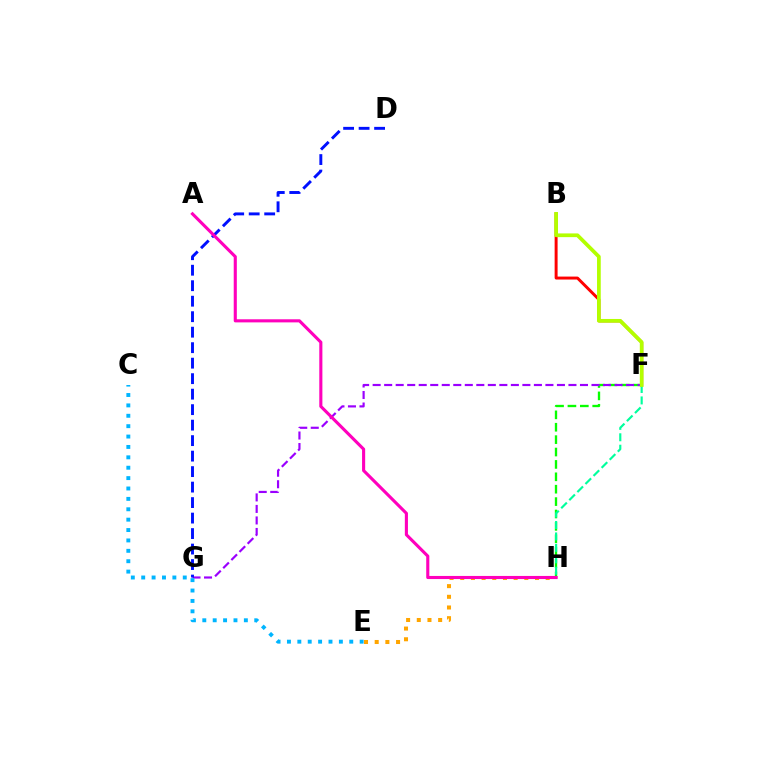{('F', 'H'): [{'color': '#08ff00', 'line_style': 'dashed', 'thickness': 1.68}, {'color': '#00ff9d', 'line_style': 'dashed', 'thickness': 1.55}], ('F', 'G'): [{'color': '#9b00ff', 'line_style': 'dashed', 'thickness': 1.56}], ('E', 'H'): [{'color': '#ffa500', 'line_style': 'dotted', 'thickness': 2.9}], ('B', 'F'): [{'color': '#ff0000', 'line_style': 'solid', 'thickness': 2.13}, {'color': '#b3ff00', 'line_style': 'solid', 'thickness': 2.68}], ('D', 'G'): [{'color': '#0010ff', 'line_style': 'dashed', 'thickness': 2.1}], ('A', 'H'): [{'color': '#ff00bd', 'line_style': 'solid', 'thickness': 2.23}], ('C', 'E'): [{'color': '#00b5ff', 'line_style': 'dotted', 'thickness': 2.82}]}